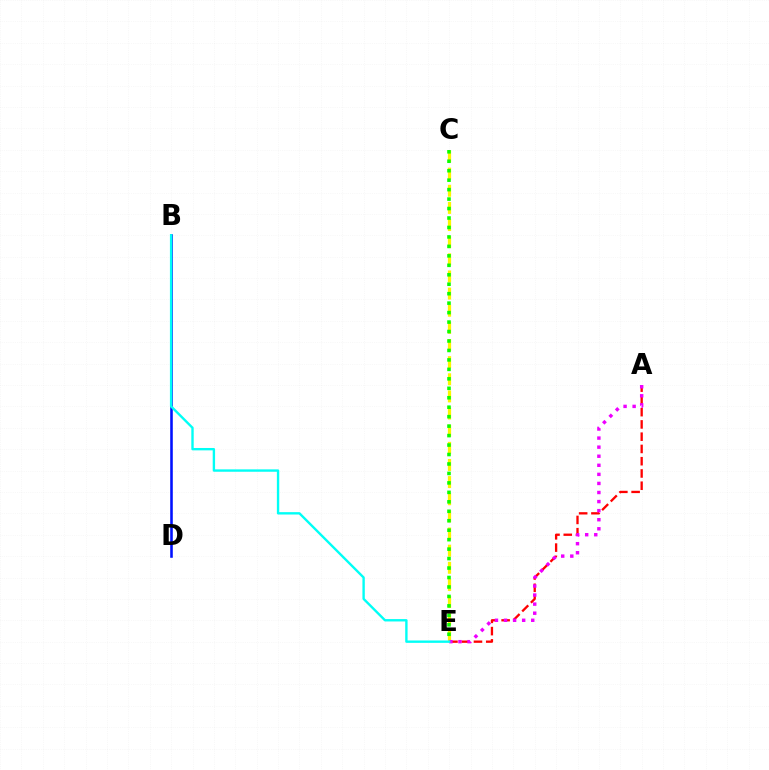{('A', 'E'): [{'color': '#ff0000', 'line_style': 'dashed', 'thickness': 1.67}, {'color': '#ee00ff', 'line_style': 'dotted', 'thickness': 2.46}], ('B', 'D'): [{'color': '#0010ff', 'line_style': 'solid', 'thickness': 1.85}], ('C', 'E'): [{'color': '#fcf500', 'line_style': 'dashed', 'thickness': 2.33}, {'color': '#08ff00', 'line_style': 'dotted', 'thickness': 2.57}], ('B', 'E'): [{'color': '#00fff6', 'line_style': 'solid', 'thickness': 1.71}]}